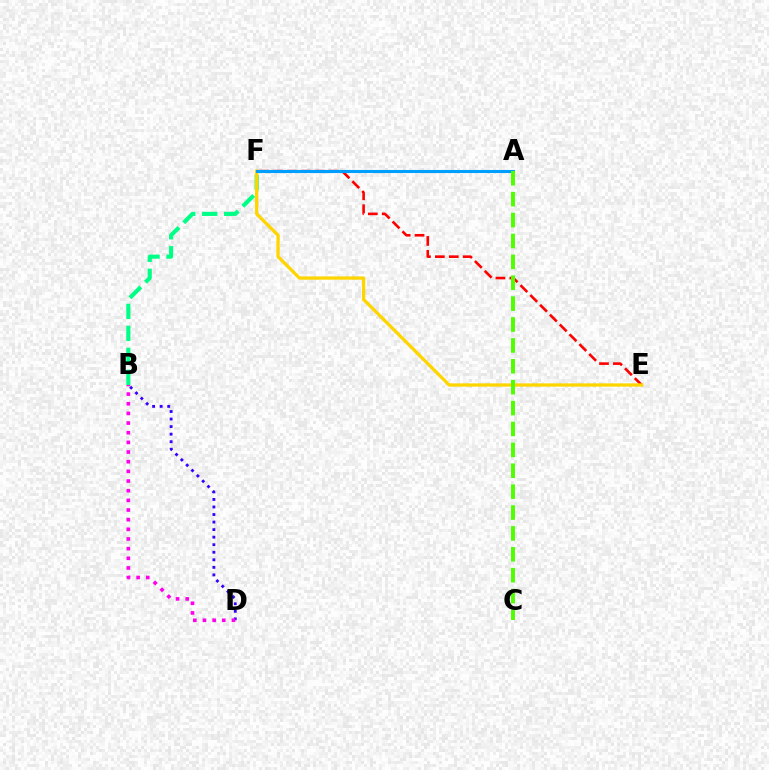{('E', 'F'): [{'color': '#ff0000', 'line_style': 'dashed', 'thickness': 1.89}, {'color': '#ffd500', 'line_style': 'solid', 'thickness': 2.36}], ('B', 'F'): [{'color': '#00ff86', 'line_style': 'dashed', 'thickness': 2.99}], ('B', 'D'): [{'color': '#3700ff', 'line_style': 'dotted', 'thickness': 2.05}, {'color': '#ff00ed', 'line_style': 'dotted', 'thickness': 2.62}], ('A', 'F'): [{'color': '#009eff', 'line_style': 'solid', 'thickness': 2.23}], ('A', 'C'): [{'color': '#4fff00', 'line_style': 'dashed', 'thickness': 2.84}]}